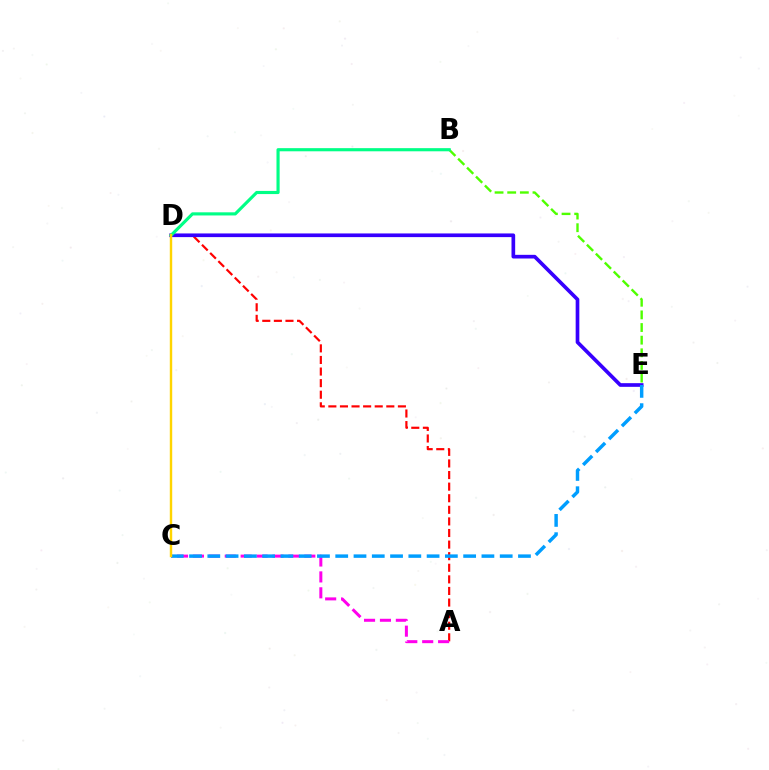{('A', 'D'): [{'color': '#ff0000', 'line_style': 'dashed', 'thickness': 1.57}], ('A', 'C'): [{'color': '#ff00ed', 'line_style': 'dashed', 'thickness': 2.16}], ('B', 'E'): [{'color': '#4fff00', 'line_style': 'dashed', 'thickness': 1.72}], ('D', 'E'): [{'color': '#3700ff', 'line_style': 'solid', 'thickness': 2.64}], ('C', 'E'): [{'color': '#009eff', 'line_style': 'dashed', 'thickness': 2.48}], ('B', 'D'): [{'color': '#00ff86', 'line_style': 'solid', 'thickness': 2.26}], ('C', 'D'): [{'color': '#ffd500', 'line_style': 'solid', 'thickness': 1.74}]}